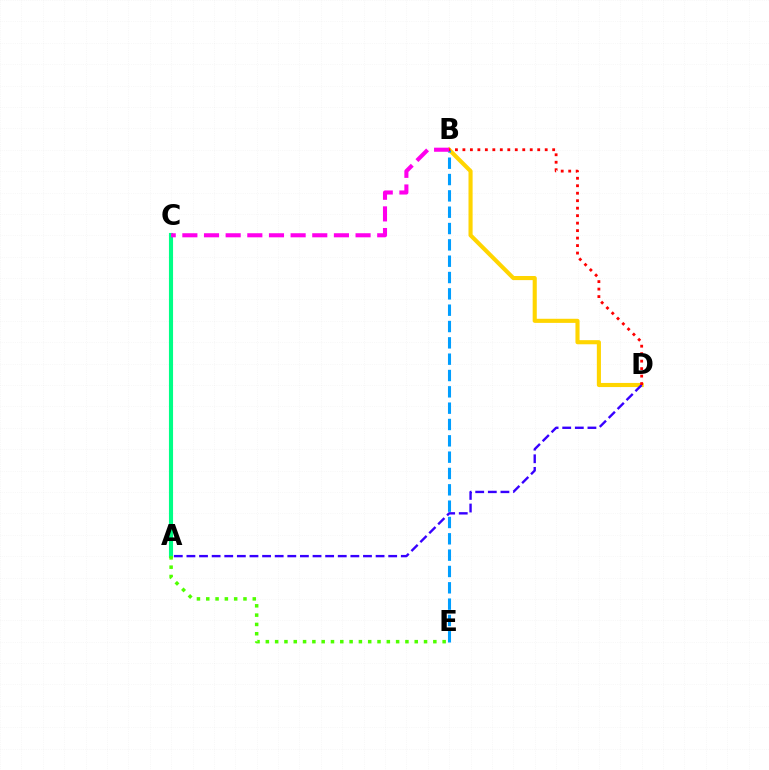{('B', 'D'): [{'color': '#ffd500', 'line_style': 'solid', 'thickness': 2.96}, {'color': '#ff0000', 'line_style': 'dotted', 'thickness': 2.03}], ('A', 'C'): [{'color': '#00ff86', 'line_style': 'solid', 'thickness': 2.95}], ('A', 'E'): [{'color': '#4fff00', 'line_style': 'dotted', 'thickness': 2.53}], ('A', 'D'): [{'color': '#3700ff', 'line_style': 'dashed', 'thickness': 1.71}], ('B', 'E'): [{'color': '#009eff', 'line_style': 'dashed', 'thickness': 2.22}], ('B', 'C'): [{'color': '#ff00ed', 'line_style': 'dashed', 'thickness': 2.94}]}